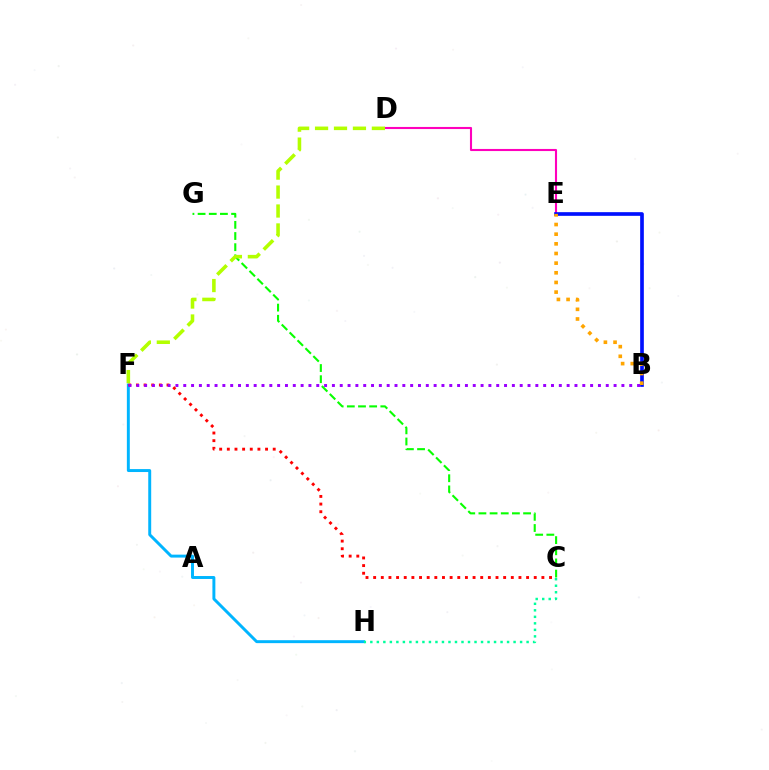{('F', 'H'): [{'color': '#00b5ff', 'line_style': 'solid', 'thickness': 2.12}], ('D', 'E'): [{'color': '#ff00bd', 'line_style': 'solid', 'thickness': 1.51}], ('B', 'E'): [{'color': '#0010ff', 'line_style': 'solid', 'thickness': 2.64}, {'color': '#ffa500', 'line_style': 'dotted', 'thickness': 2.62}], ('C', 'F'): [{'color': '#ff0000', 'line_style': 'dotted', 'thickness': 2.08}], ('C', 'G'): [{'color': '#08ff00', 'line_style': 'dashed', 'thickness': 1.52}], ('D', 'F'): [{'color': '#b3ff00', 'line_style': 'dashed', 'thickness': 2.57}], ('C', 'H'): [{'color': '#00ff9d', 'line_style': 'dotted', 'thickness': 1.77}], ('B', 'F'): [{'color': '#9b00ff', 'line_style': 'dotted', 'thickness': 2.13}]}